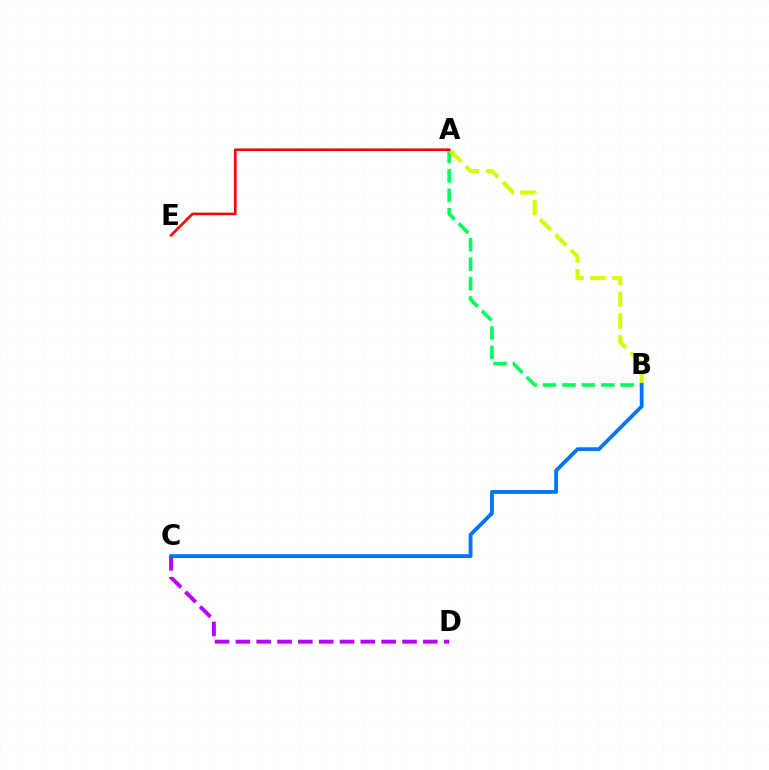{('C', 'D'): [{'color': '#b900ff', 'line_style': 'dashed', 'thickness': 2.83}], ('A', 'B'): [{'color': '#00ff5c', 'line_style': 'dashed', 'thickness': 2.64}, {'color': '#d1ff00', 'line_style': 'dashed', 'thickness': 2.96}], ('B', 'C'): [{'color': '#0074ff', 'line_style': 'solid', 'thickness': 2.74}], ('A', 'E'): [{'color': '#ff0000', 'line_style': 'solid', 'thickness': 1.87}]}